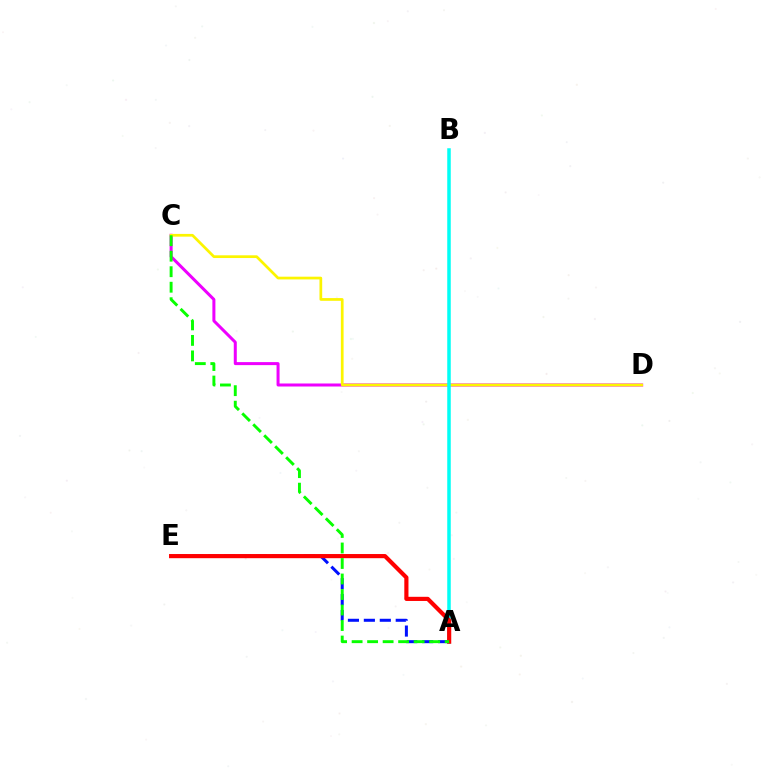{('C', 'D'): [{'color': '#ee00ff', 'line_style': 'solid', 'thickness': 2.17}, {'color': '#fcf500', 'line_style': 'solid', 'thickness': 1.96}], ('A', 'E'): [{'color': '#0010ff', 'line_style': 'dashed', 'thickness': 2.17}, {'color': '#ff0000', 'line_style': 'solid', 'thickness': 2.99}], ('A', 'B'): [{'color': '#00fff6', 'line_style': 'solid', 'thickness': 2.52}], ('A', 'C'): [{'color': '#08ff00', 'line_style': 'dashed', 'thickness': 2.11}]}